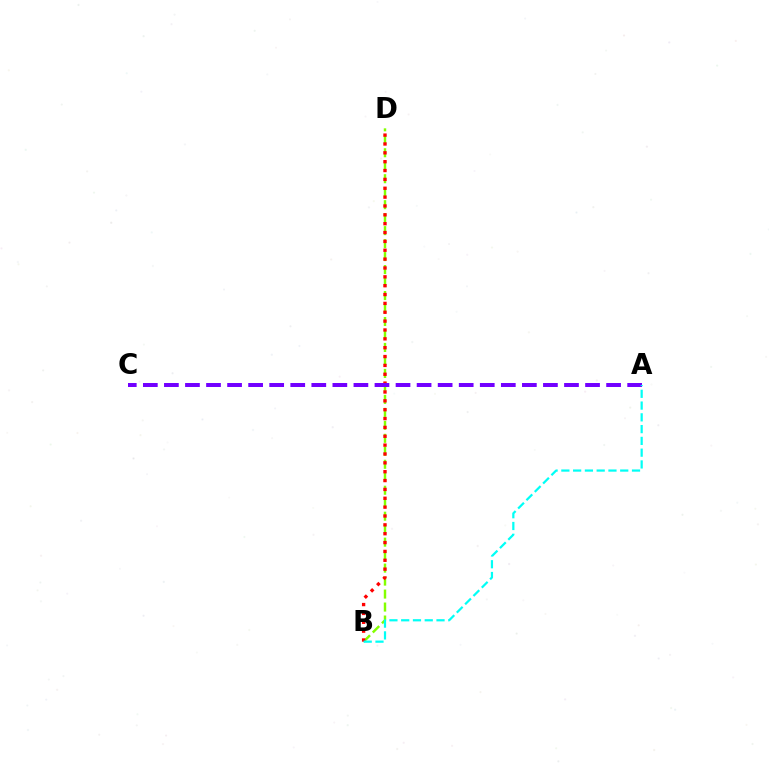{('B', 'D'): [{'color': '#84ff00', 'line_style': 'dashed', 'thickness': 1.76}, {'color': '#ff0000', 'line_style': 'dotted', 'thickness': 2.41}], ('A', 'C'): [{'color': '#7200ff', 'line_style': 'dashed', 'thickness': 2.86}], ('A', 'B'): [{'color': '#00fff6', 'line_style': 'dashed', 'thickness': 1.6}]}